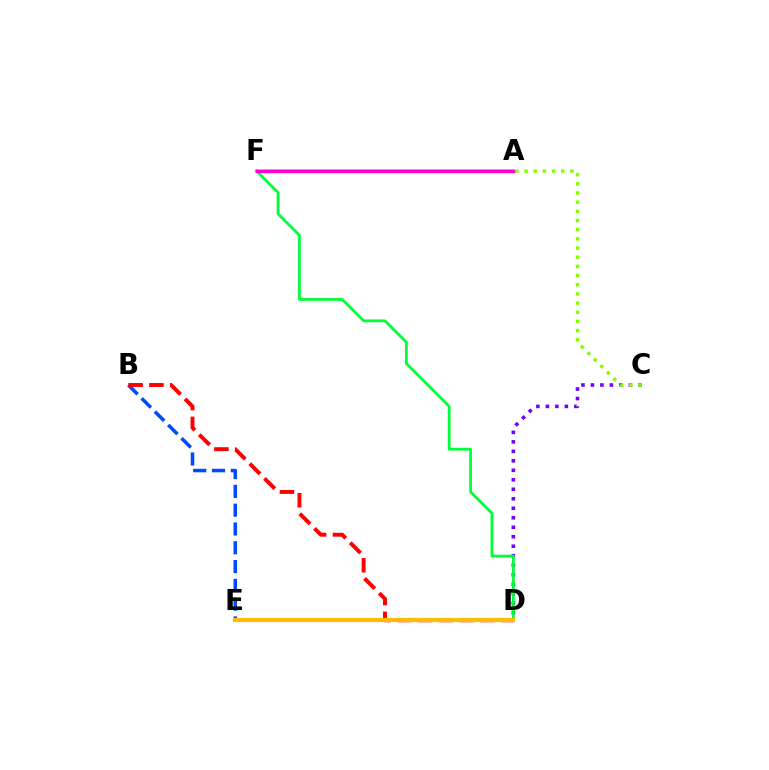{('B', 'E'): [{'color': '#004bff', 'line_style': 'dashed', 'thickness': 2.55}], ('A', 'F'): [{'color': '#00fff6', 'line_style': 'solid', 'thickness': 2.52}, {'color': '#ff00cf', 'line_style': 'solid', 'thickness': 2.41}], ('C', 'D'): [{'color': '#7200ff', 'line_style': 'dotted', 'thickness': 2.58}], ('B', 'D'): [{'color': '#ff0000', 'line_style': 'dashed', 'thickness': 2.83}], ('D', 'F'): [{'color': '#00ff39', 'line_style': 'solid', 'thickness': 2.01}], ('D', 'E'): [{'color': '#ffbd00', 'line_style': 'solid', 'thickness': 2.98}], ('A', 'C'): [{'color': '#84ff00', 'line_style': 'dotted', 'thickness': 2.49}]}